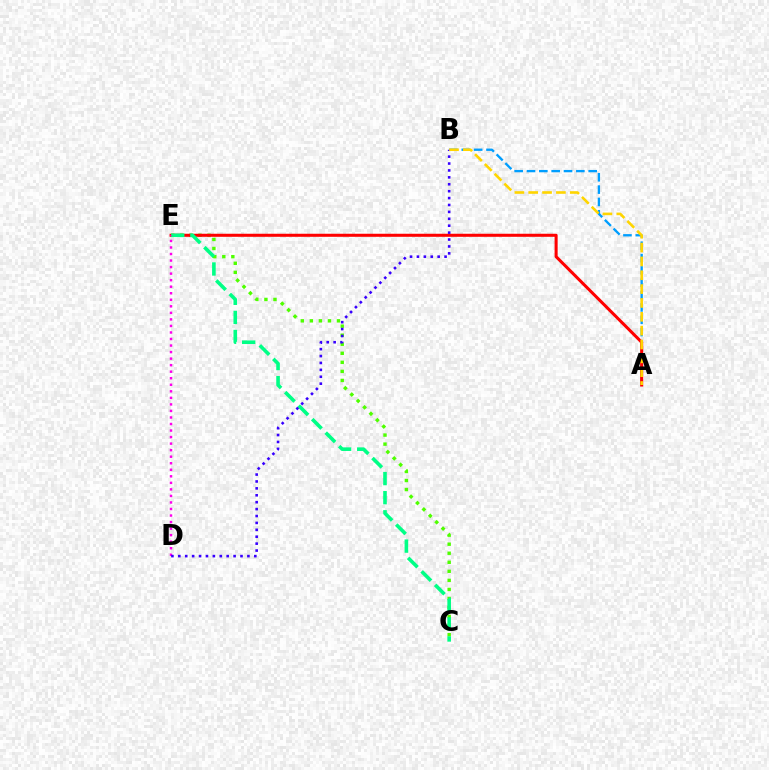{('A', 'B'): [{'color': '#009eff', 'line_style': 'dashed', 'thickness': 1.68}, {'color': '#ffd500', 'line_style': 'dashed', 'thickness': 1.88}], ('C', 'E'): [{'color': '#4fff00', 'line_style': 'dotted', 'thickness': 2.46}, {'color': '#00ff86', 'line_style': 'dashed', 'thickness': 2.59}], ('A', 'E'): [{'color': '#ff0000', 'line_style': 'solid', 'thickness': 2.2}], ('D', 'E'): [{'color': '#ff00ed', 'line_style': 'dotted', 'thickness': 1.78}], ('B', 'D'): [{'color': '#3700ff', 'line_style': 'dotted', 'thickness': 1.88}]}